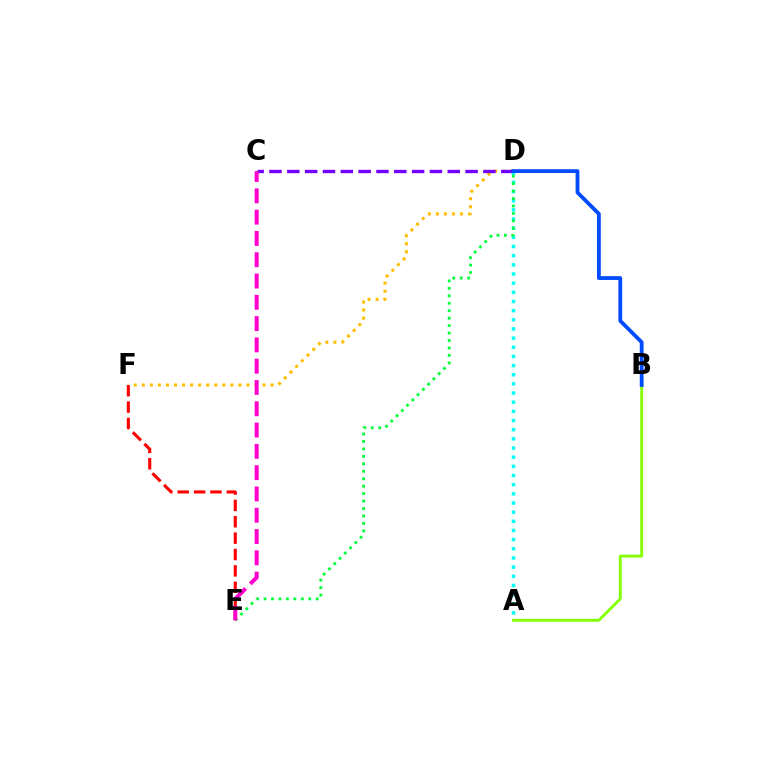{('D', 'F'): [{'color': '#ffbd00', 'line_style': 'dotted', 'thickness': 2.19}], ('A', 'D'): [{'color': '#00fff6', 'line_style': 'dotted', 'thickness': 2.49}], ('D', 'E'): [{'color': '#00ff39', 'line_style': 'dotted', 'thickness': 2.02}], ('E', 'F'): [{'color': '#ff0000', 'line_style': 'dashed', 'thickness': 2.23}], ('A', 'B'): [{'color': '#84ff00', 'line_style': 'solid', 'thickness': 2.05}], ('C', 'D'): [{'color': '#7200ff', 'line_style': 'dashed', 'thickness': 2.42}], ('C', 'E'): [{'color': '#ff00cf', 'line_style': 'dashed', 'thickness': 2.89}], ('B', 'D'): [{'color': '#004bff', 'line_style': 'solid', 'thickness': 2.74}]}